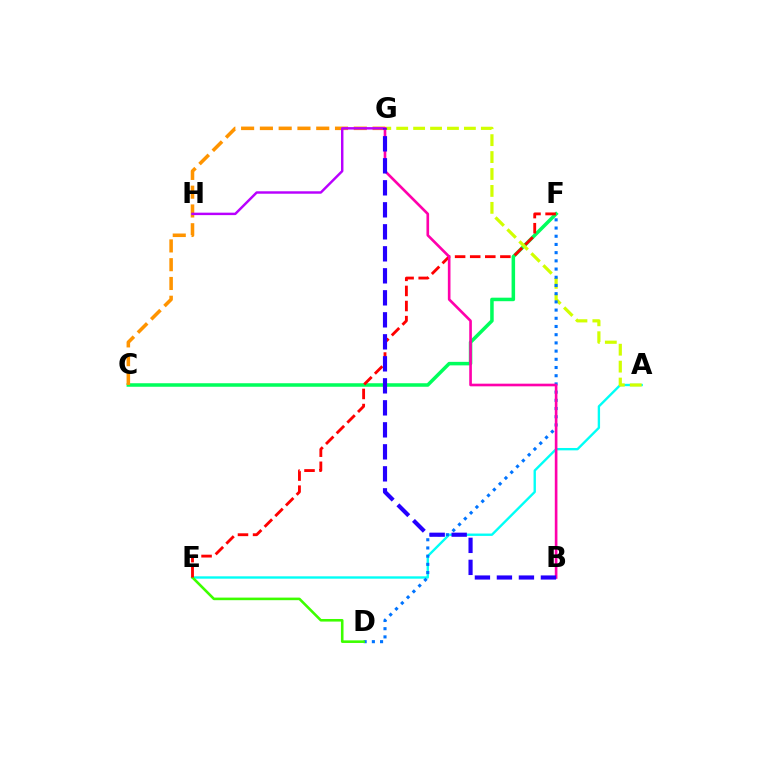{('A', 'E'): [{'color': '#00fff6', 'line_style': 'solid', 'thickness': 1.7}], ('C', 'F'): [{'color': '#00ff5c', 'line_style': 'solid', 'thickness': 2.54}], ('A', 'G'): [{'color': '#d1ff00', 'line_style': 'dashed', 'thickness': 2.3}], ('D', 'F'): [{'color': '#0074ff', 'line_style': 'dotted', 'thickness': 2.23}], ('D', 'E'): [{'color': '#3dff00', 'line_style': 'solid', 'thickness': 1.86}], ('C', 'G'): [{'color': '#ff9400', 'line_style': 'dashed', 'thickness': 2.55}], ('E', 'F'): [{'color': '#ff0000', 'line_style': 'dashed', 'thickness': 2.05}], ('G', 'H'): [{'color': '#b900ff', 'line_style': 'solid', 'thickness': 1.76}], ('B', 'G'): [{'color': '#ff00ac', 'line_style': 'solid', 'thickness': 1.9}, {'color': '#2500ff', 'line_style': 'dashed', 'thickness': 2.99}]}